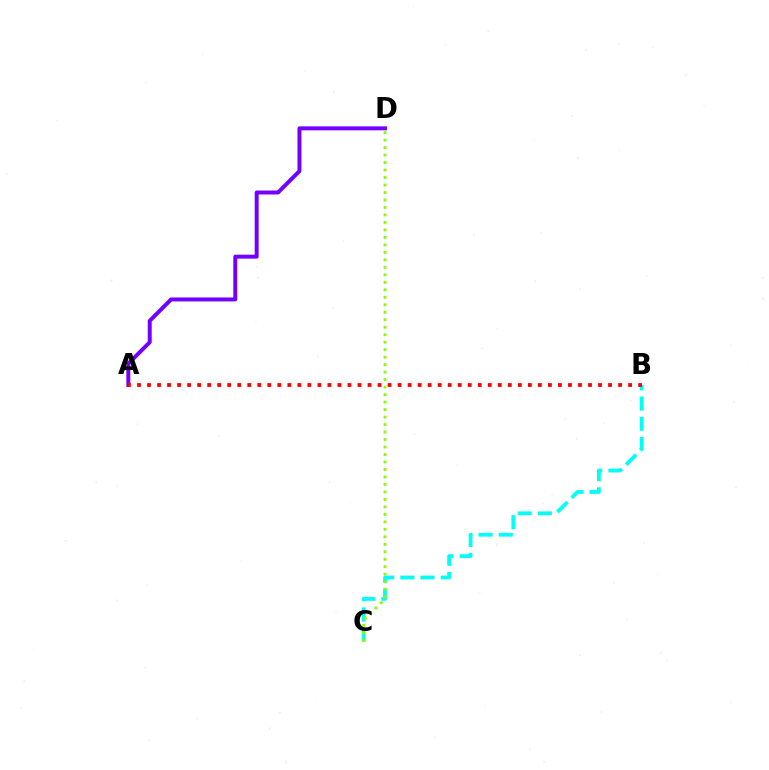{('A', 'D'): [{'color': '#7200ff', 'line_style': 'solid', 'thickness': 2.85}], ('B', 'C'): [{'color': '#00fff6', 'line_style': 'dashed', 'thickness': 2.74}], ('A', 'B'): [{'color': '#ff0000', 'line_style': 'dotted', 'thickness': 2.72}], ('C', 'D'): [{'color': '#84ff00', 'line_style': 'dotted', 'thickness': 2.03}]}